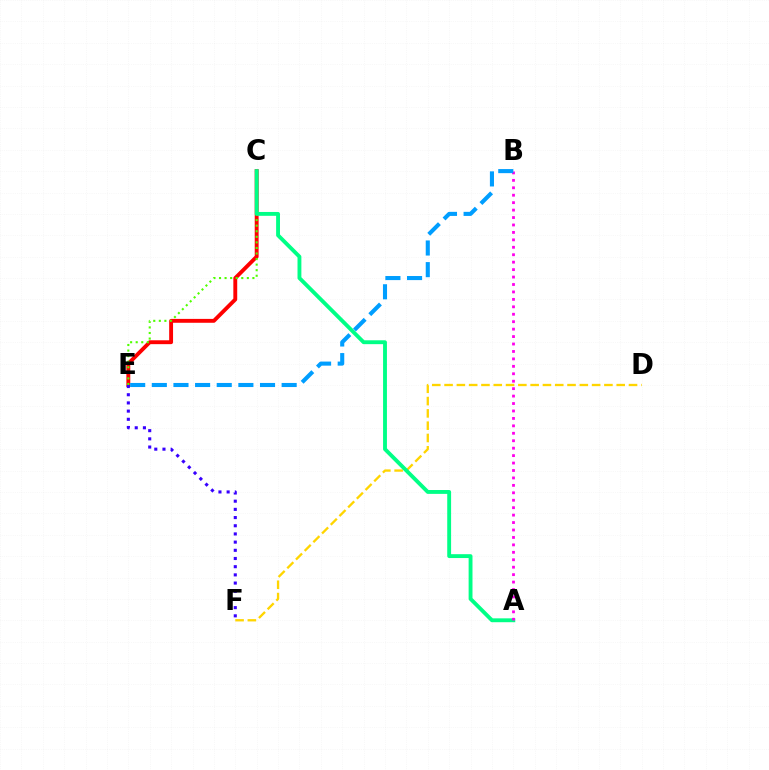{('C', 'E'): [{'color': '#ff0000', 'line_style': 'solid', 'thickness': 2.79}, {'color': '#4fff00', 'line_style': 'dotted', 'thickness': 1.51}], ('D', 'F'): [{'color': '#ffd500', 'line_style': 'dashed', 'thickness': 1.67}], ('E', 'F'): [{'color': '#3700ff', 'line_style': 'dotted', 'thickness': 2.22}], ('A', 'C'): [{'color': '#00ff86', 'line_style': 'solid', 'thickness': 2.78}], ('A', 'B'): [{'color': '#ff00ed', 'line_style': 'dotted', 'thickness': 2.02}], ('B', 'E'): [{'color': '#009eff', 'line_style': 'dashed', 'thickness': 2.94}]}